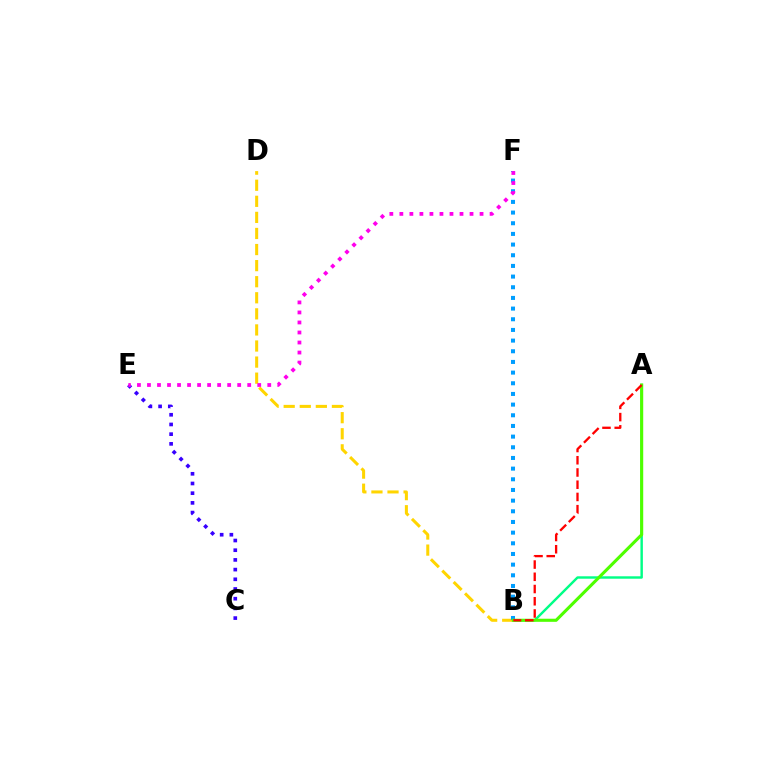{('A', 'B'): [{'color': '#00ff86', 'line_style': 'solid', 'thickness': 1.75}, {'color': '#4fff00', 'line_style': 'solid', 'thickness': 2.23}, {'color': '#ff0000', 'line_style': 'dashed', 'thickness': 1.66}], ('C', 'E'): [{'color': '#3700ff', 'line_style': 'dotted', 'thickness': 2.63}], ('B', 'D'): [{'color': '#ffd500', 'line_style': 'dashed', 'thickness': 2.18}], ('B', 'F'): [{'color': '#009eff', 'line_style': 'dotted', 'thickness': 2.9}], ('E', 'F'): [{'color': '#ff00ed', 'line_style': 'dotted', 'thickness': 2.72}]}